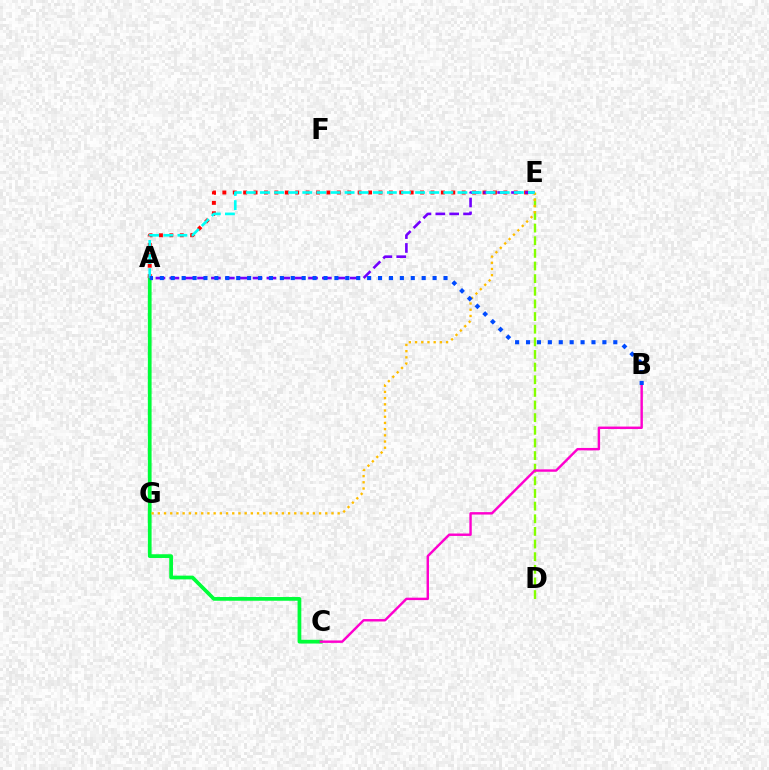{('D', 'E'): [{'color': '#84ff00', 'line_style': 'dashed', 'thickness': 1.72}], ('A', 'C'): [{'color': '#00ff39', 'line_style': 'solid', 'thickness': 2.69}], ('B', 'C'): [{'color': '#ff00cf', 'line_style': 'solid', 'thickness': 1.75}], ('A', 'E'): [{'color': '#ff0000', 'line_style': 'dotted', 'thickness': 2.83}, {'color': '#7200ff', 'line_style': 'dashed', 'thickness': 1.88}, {'color': '#00fff6', 'line_style': 'dashed', 'thickness': 1.92}], ('E', 'G'): [{'color': '#ffbd00', 'line_style': 'dotted', 'thickness': 1.69}], ('A', 'B'): [{'color': '#004bff', 'line_style': 'dotted', 'thickness': 2.96}]}